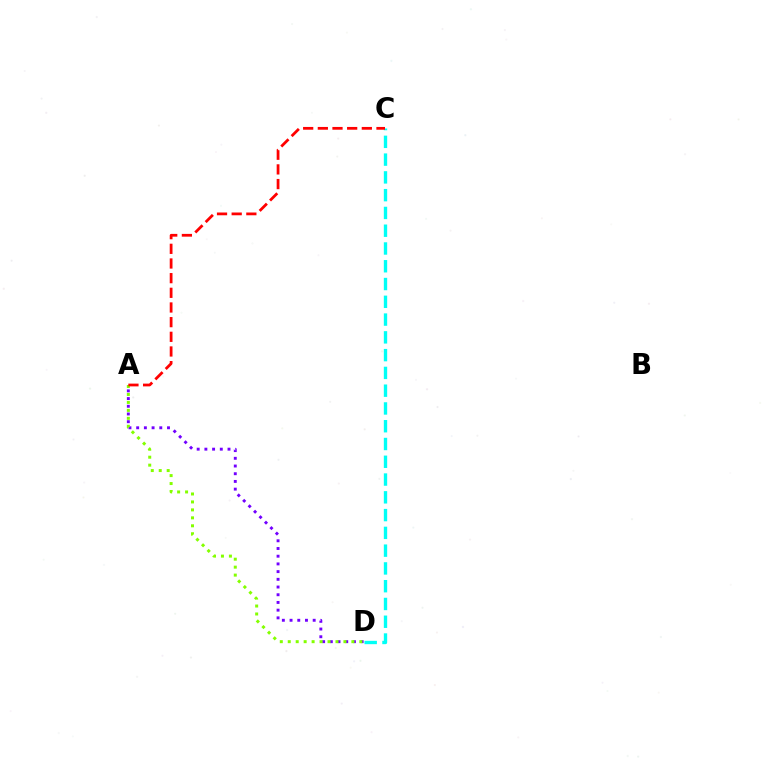{('A', 'D'): [{'color': '#7200ff', 'line_style': 'dotted', 'thickness': 2.09}, {'color': '#84ff00', 'line_style': 'dotted', 'thickness': 2.16}], ('C', 'D'): [{'color': '#00fff6', 'line_style': 'dashed', 'thickness': 2.41}], ('A', 'C'): [{'color': '#ff0000', 'line_style': 'dashed', 'thickness': 1.99}]}